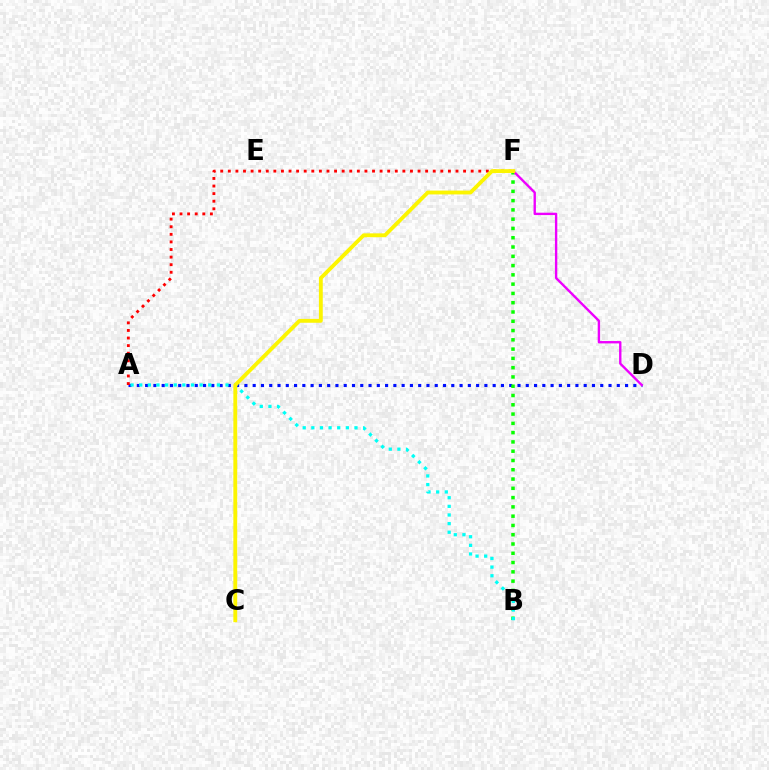{('A', 'D'): [{'color': '#0010ff', 'line_style': 'dotted', 'thickness': 2.25}], ('B', 'F'): [{'color': '#08ff00', 'line_style': 'dotted', 'thickness': 2.52}], ('A', 'B'): [{'color': '#00fff6', 'line_style': 'dotted', 'thickness': 2.34}], ('A', 'F'): [{'color': '#ff0000', 'line_style': 'dotted', 'thickness': 2.06}], ('D', 'F'): [{'color': '#ee00ff', 'line_style': 'solid', 'thickness': 1.71}], ('C', 'F'): [{'color': '#fcf500', 'line_style': 'solid', 'thickness': 2.78}]}